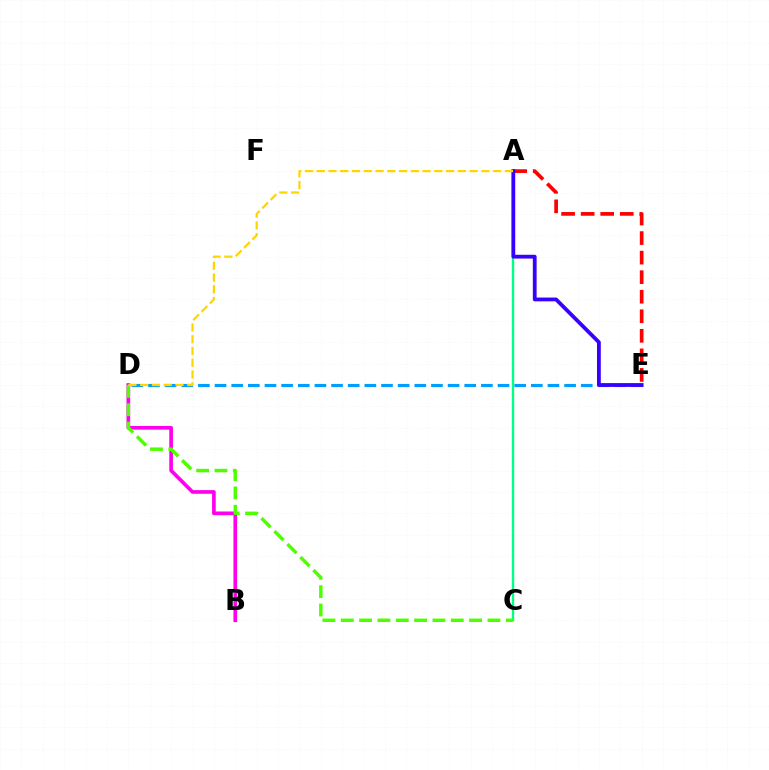{('D', 'E'): [{'color': '#009eff', 'line_style': 'dashed', 'thickness': 2.26}], ('B', 'D'): [{'color': '#ff00ed', 'line_style': 'solid', 'thickness': 2.64}], ('A', 'E'): [{'color': '#ff0000', 'line_style': 'dashed', 'thickness': 2.66}, {'color': '#3700ff', 'line_style': 'solid', 'thickness': 2.73}], ('A', 'C'): [{'color': '#00ff86', 'line_style': 'solid', 'thickness': 1.69}], ('C', 'D'): [{'color': '#4fff00', 'line_style': 'dashed', 'thickness': 2.49}], ('A', 'D'): [{'color': '#ffd500', 'line_style': 'dashed', 'thickness': 1.6}]}